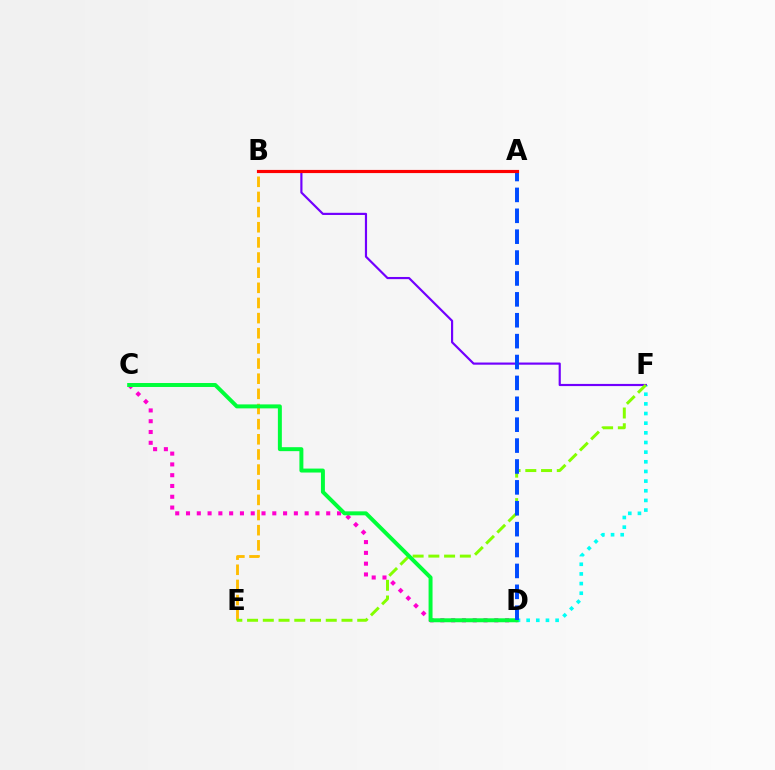{('D', 'F'): [{'color': '#00fff6', 'line_style': 'dotted', 'thickness': 2.62}], ('B', 'E'): [{'color': '#ffbd00', 'line_style': 'dashed', 'thickness': 2.06}], ('C', 'D'): [{'color': '#ff00cf', 'line_style': 'dotted', 'thickness': 2.93}, {'color': '#00ff39', 'line_style': 'solid', 'thickness': 2.85}], ('B', 'F'): [{'color': '#7200ff', 'line_style': 'solid', 'thickness': 1.56}], ('E', 'F'): [{'color': '#84ff00', 'line_style': 'dashed', 'thickness': 2.14}], ('A', 'D'): [{'color': '#004bff', 'line_style': 'dashed', 'thickness': 2.84}], ('A', 'B'): [{'color': '#ff0000', 'line_style': 'solid', 'thickness': 2.27}]}